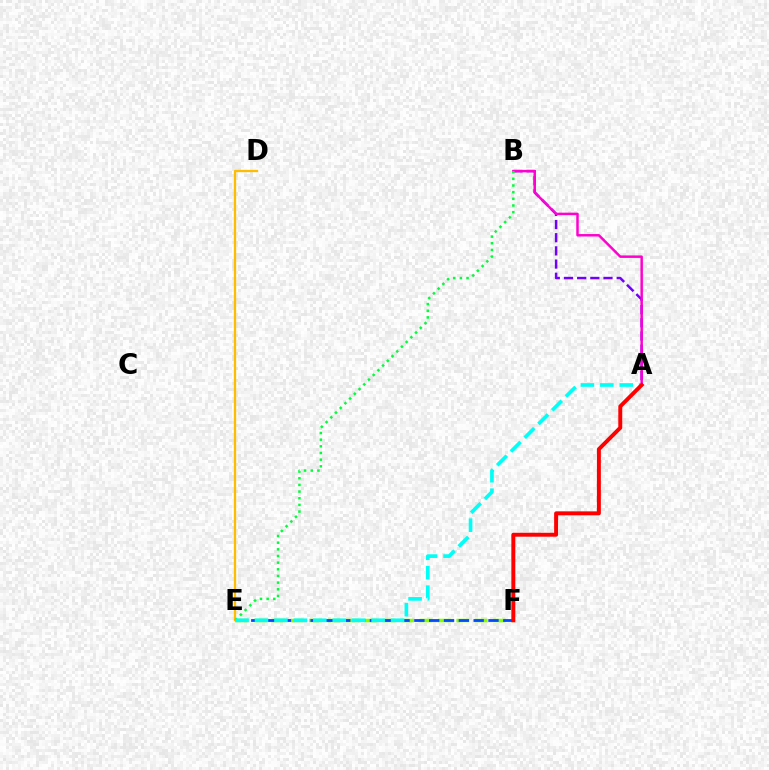{('D', 'E'): [{'color': '#ffbd00', 'line_style': 'solid', 'thickness': 1.66}], ('A', 'B'): [{'color': '#7200ff', 'line_style': 'dashed', 'thickness': 1.79}, {'color': '#ff00cf', 'line_style': 'solid', 'thickness': 1.78}], ('E', 'F'): [{'color': '#84ff00', 'line_style': 'dashed', 'thickness': 2.5}, {'color': '#004bff', 'line_style': 'dashed', 'thickness': 2.01}], ('B', 'E'): [{'color': '#00ff39', 'line_style': 'dotted', 'thickness': 1.81}], ('A', 'E'): [{'color': '#00fff6', 'line_style': 'dashed', 'thickness': 2.64}], ('A', 'F'): [{'color': '#ff0000', 'line_style': 'solid', 'thickness': 2.85}]}